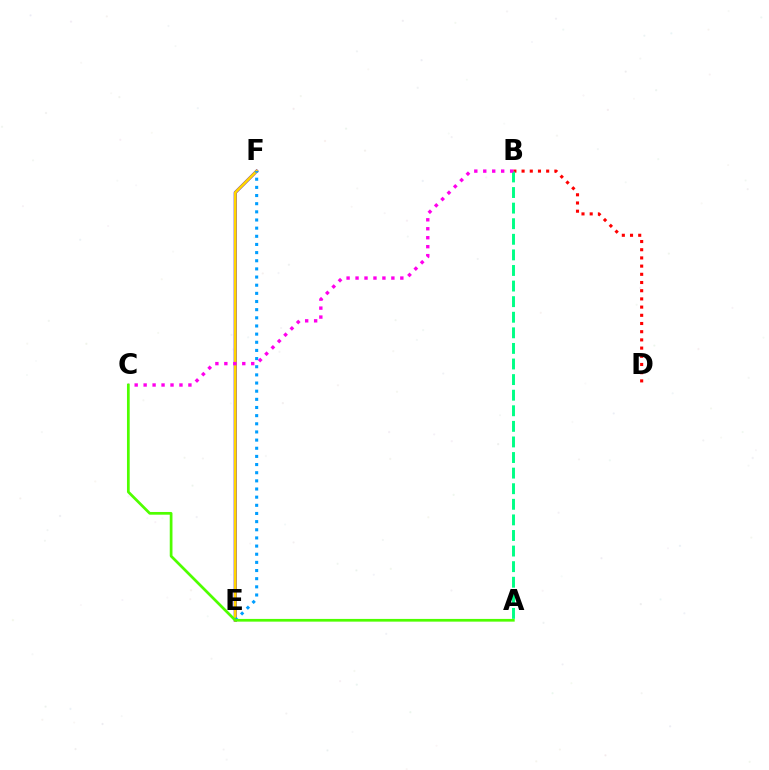{('E', 'F'): [{'color': '#3700ff', 'line_style': 'solid', 'thickness': 2.23}, {'color': '#ffd500', 'line_style': 'solid', 'thickness': 1.99}, {'color': '#009eff', 'line_style': 'dotted', 'thickness': 2.21}], ('B', 'D'): [{'color': '#ff0000', 'line_style': 'dotted', 'thickness': 2.23}], ('A', 'B'): [{'color': '#00ff86', 'line_style': 'dashed', 'thickness': 2.12}], ('B', 'C'): [{'color': '#ff00ed', 'line_style': 'dotted', 'thickness': 2.43}], ('A', 'C'): [{'color': '#4fff00', 'line_style': 'solid', 'thickness': 1.96}]}